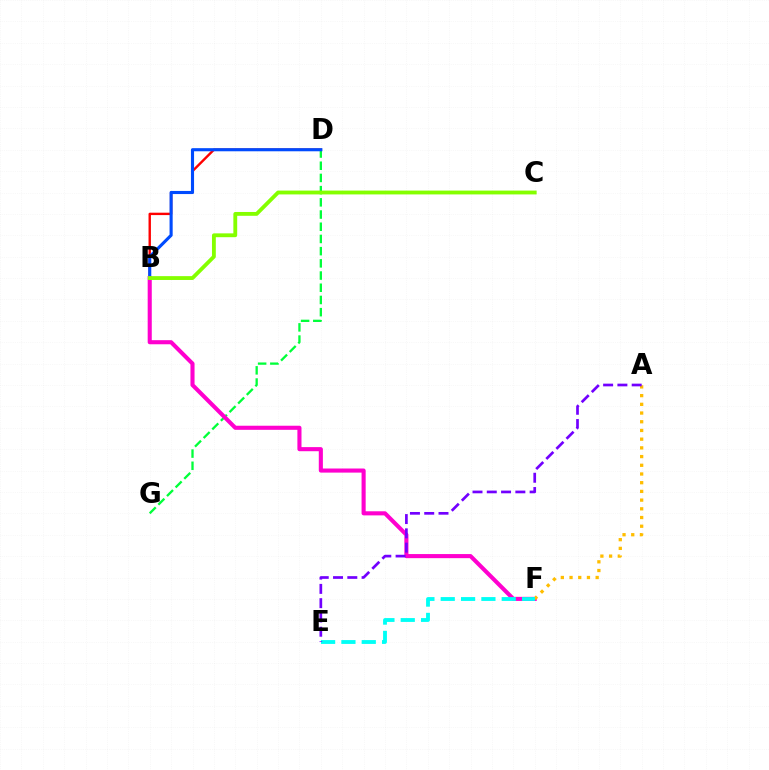{('B', 'D'): [{'color': '#ff0000', 'line_style': 'solid', 'thickness': 1.73}, {'color': '#004bff', 'line_style': 'solid', 'thickness': 2.24}], ('D', 'G'): [{'color': '#00ff39', 'line_style': 'dashed', 'thickness': 1.66}], ('B', 'F'): [{'color': '#ff00cf', 'line_style': 'solid', 'thickness': 2.95}], ('B', 'C'): [{'color': '#84ff00', 'line_style': 'solid', 'thickness': 2.76}], ('A', 'F'): [{'color': '#ffbd00', 'line_style': 'dotted', 'thickness': 2.37}], ('E', 'F'): [{'color': '#00fff6', 'line_style': 'dashed', 'thickness': 2.76}], ('A', 'E'): [{'color': '#7200ff', 'line_style': 'dashed', 'thickness': 1.94}]}